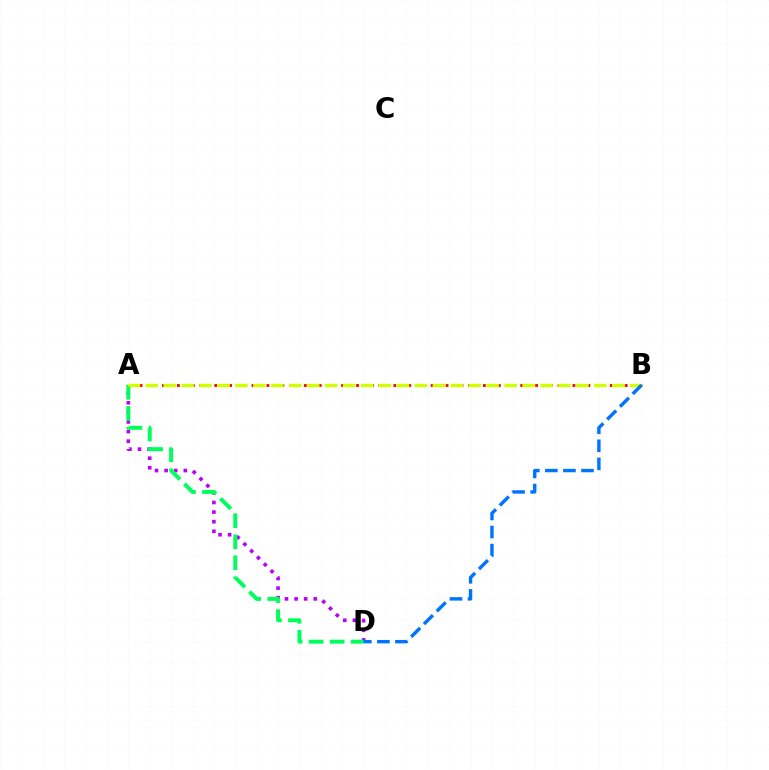{('A', 'B'): [{'color': '#ff0000', 'line_style': 'dotted', 'thickness': 2.03}, {'color': '#d1ff00', 'line_style': 'dashed', 'thickness': 2.44}], ('A', 'D'): [{'color': '#b900ff', 'line_style': 'dotted', 'thickness': 2.61}, {'color': '#00ff5c', 'line_style': 'dashed', 'thickness': 2.86}], ('B', 'D'): [{'color': '#0074ff', 'line_style': 'dashed', 'thickness': 2.45}]}